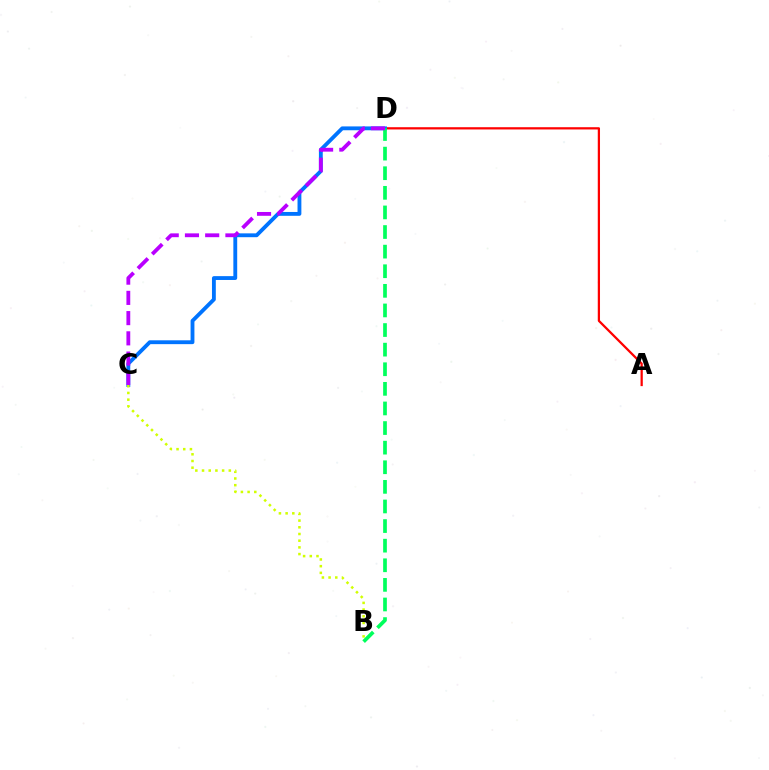{('A', 'D'): [{'color': '#ff0000', 'line_style': 'solid', 'thickness': 1.62}], ('C', 'D'): [{'color': '#0074ff', 'line_style': 'solid', 'thickness': 2.77}, {'color': '#b900ff', 'line_style': 'dashed', 'thickness': 2.75}], ('B', 'C'): [{'color': '#d1ff00', 'line_style': 'dotted', 'thickness': 1.82}], ('B', 'D'): [{'color': '#00ff5c', 'line_style': 'dashed', 'thickness': 2.66}]}